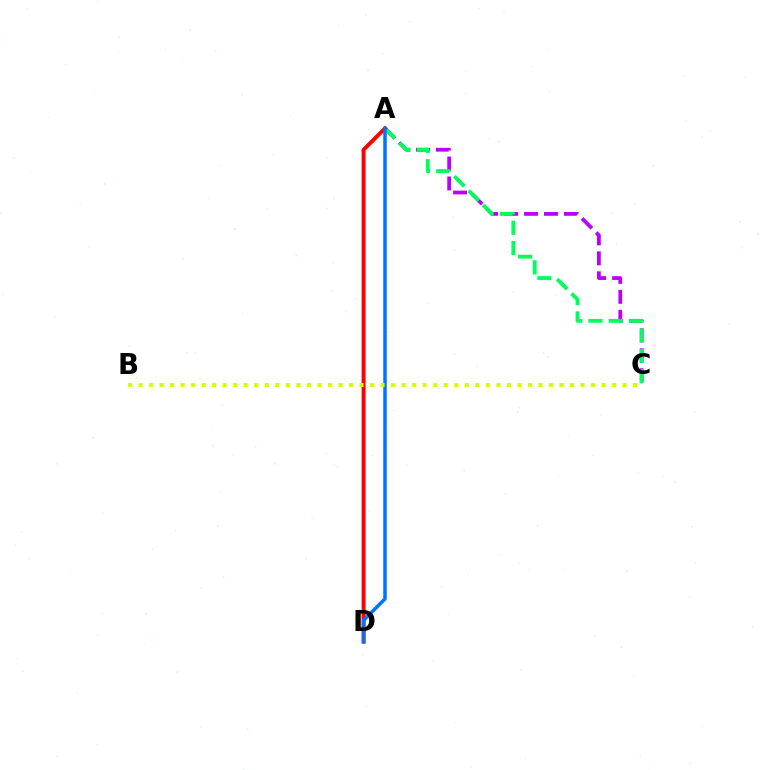{('A', 'C'): [{'color': '#b900ff', 'line_style': 'dashed', 'thickness': 2.71}, {'color': '#00ff5c', 'line_style': 'dashed', 'thickness': 2.76}], ('A', 'D'): [{'color': '#ff0000', 'line_style': 'solid', 'thickness': 2.86}, {'color': '#0074ff', 'line_style': 'solid', 'thickness': 2.52}], ('B', 'C'): [{'color': '#d1ff00', 'line_style': 'dotted', 'thickness': 2.86}]}